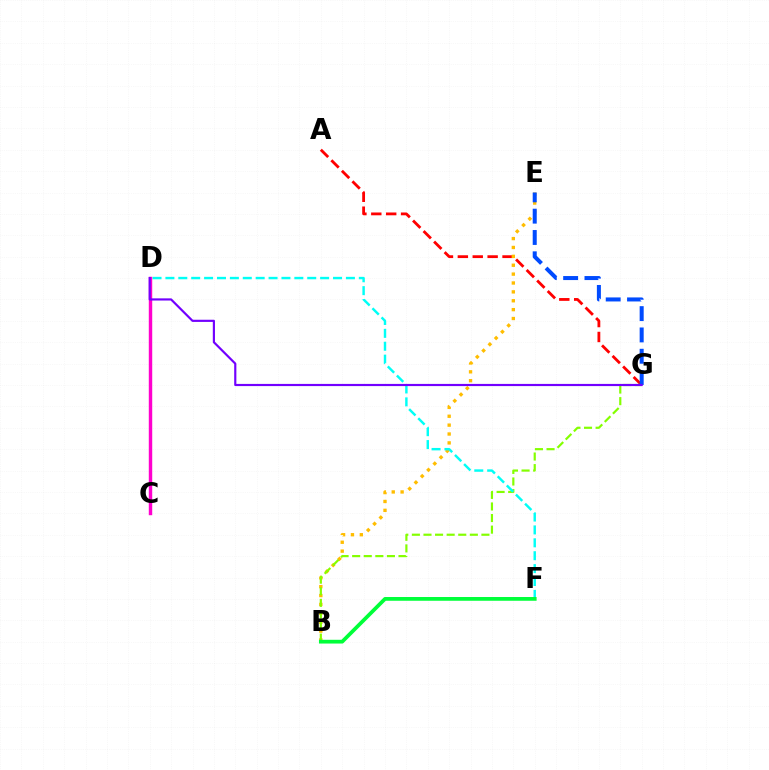{('A', 'G'): [{'color': '#ff0000', 'line_style': 'dashed', 'thickness': 2.02}], ('B', 'E'): [{'color': '#ffbd00', 'line_style': 'dotted', 'thickness': 2.41}], ('B', 'G'): [{'color': '#84ff00', 'line_style': 'dashed', 'thickness': 1.57}], ('D', 'F'): [{'color': '#00fff6', 'line_style': 'dashed', 'thickness': 1.75}], ('C', 'D'): [{'color': '#ff00cf', 'line_style': 'solid', 'thickness': 2.47}], ('B', 'F'): [{'color': '#00ff39', 'line_style': 'solid', 'thickness': 2.7}], ('E', 'G'): [{'color': '#004bff', 'line_style': 'dashed', 'thickness': 2.9}], ('D', 'G'): [{'color': '#7200ff', 'line_style': 'solid', 'thickness': 1.56}]}